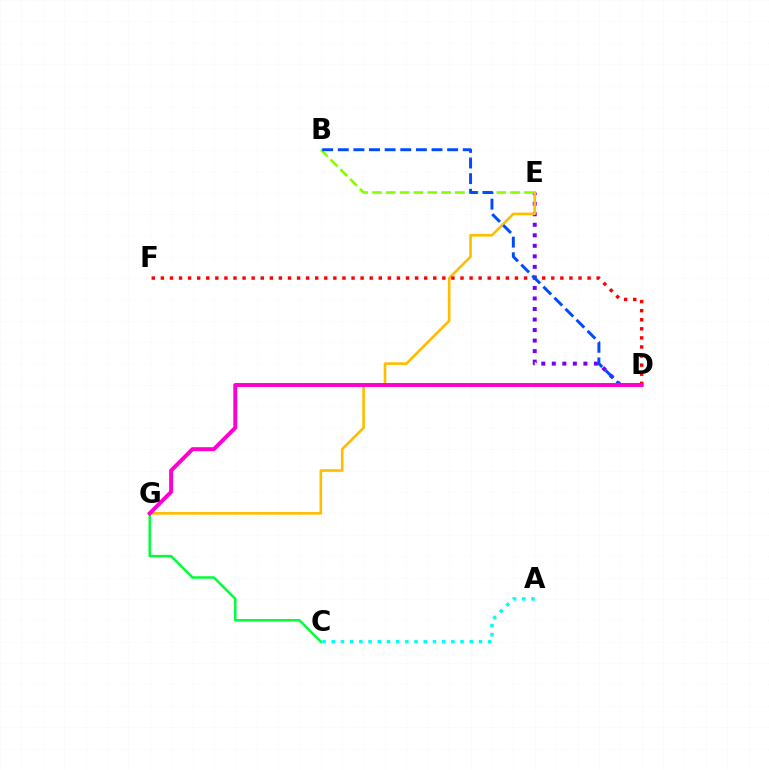{('D', 'E'): [{'color': '#7200ff', 'line_style': 'dotted', 'thickness': 2.86}], ('B', 'E'): [{'color': '#84ff00', 'line_style': 'dashed', 'thickness': 1.88}], ('E', 'G'): [{'color': '#ffbd00', 'line_style': 'solid', 'thickness': 1.89}], ('C', 'G'): [{'color': '#00ff39', 'line_style': 'solid', 'thickness': 1.79}], ('D', 'F'): [{'color': '#ff0000', 'line_style': 'dotted', 'thickness': 2.47}], ('B', 'D'): [{'color': '#004bff', 'line_style': 'dashed', 'thickness': 2.12}], ('A', 'C'): [{'color': '#00fff6', 'line_style': 'dotted', 'thickness': 2.5}], ('D', 'G'): [{'color': '#ff00cf', 'line_style': 'solid', 'thickness': 2.84}]}